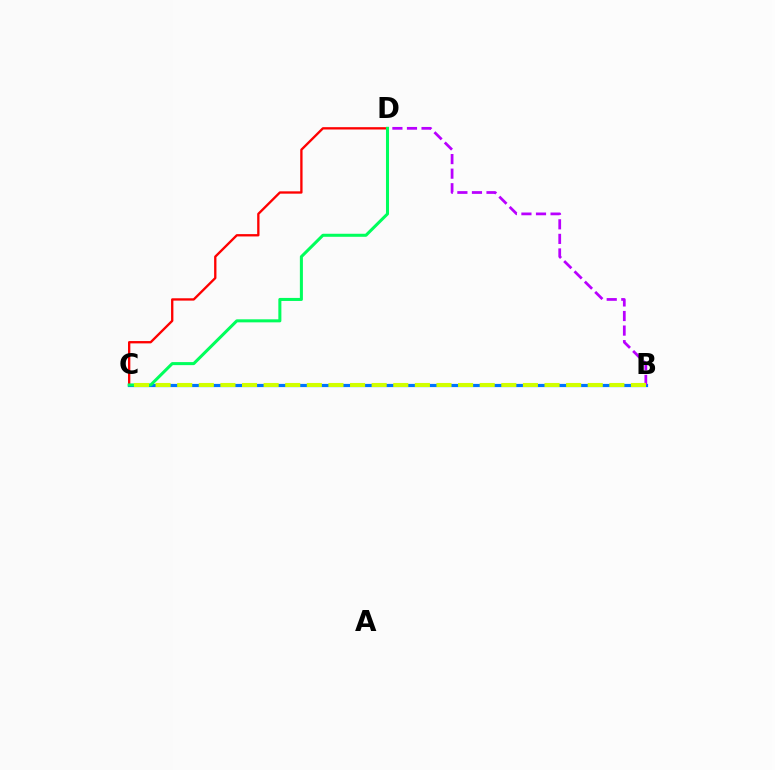{('C', 'D'): [{'color': '#ff0000', 'line_style': 'solid', 'thickness': 1.68}, {'color': '#00ff5c', 'line_style': 'solid', 'thickness': 2.19}], ('B', 'C'): [{'color': '#0074ff', 'line_style': 'solid', 'thickness': 2.3}, {'color': '#d1ff00', 'line_style': 'dashed', 'thickness': 2.94}], ('B', 'D'): [{'color': '#b900ff', 'line_style': 'dashed', 'thickness': 1.98}]}